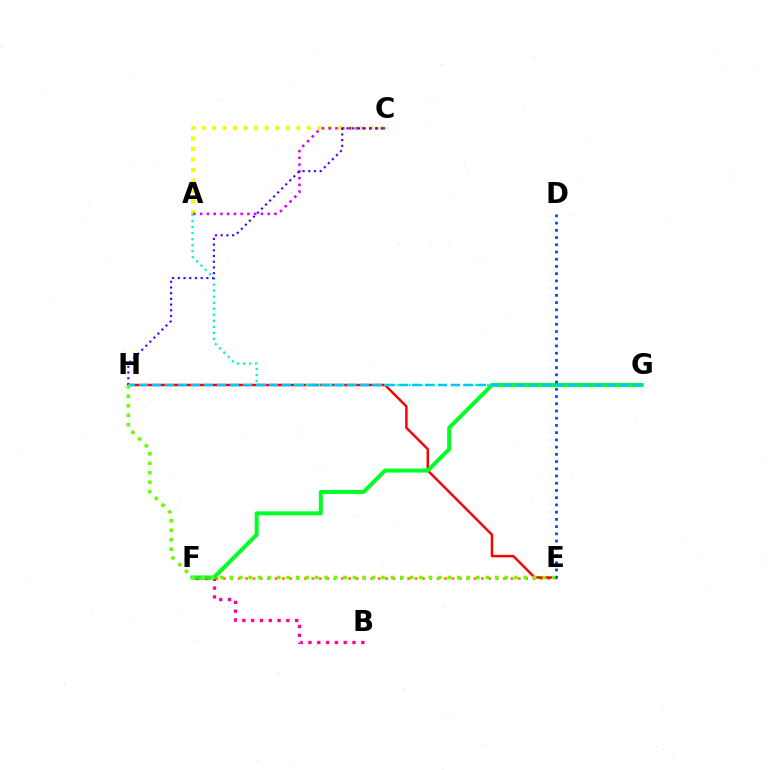{('A', 'C'): [{'color': '#eeff00', 'line_style': 'dotted', 'thickness': 2.86}, {'color': '#d600ff', 'line_style': 'dotted', 'thickness': 1.83}], ('E', 'F'): [{'color': '#ff8800', 'line_style': 'dotted', 'thickness': 2.0}], ('B', 'F'): [{'color': '#ff00a0', 'line_style': 'dotted', 'thickness': 2.39}], ('E', 'H'): [{'color': '#ff0000', 'line_style': 'solid', 'thickness': 1.77}, {'color': '#66ff00', 'line_style': 'dotted', 'thickness': 2.58}], ('A', 'G'): [{'color': '#00ffaf', 'line_style': 'dotted', 'thickness': 1.64}], ('F', 'G'): [{'color': '#00ff27', 'line_style': 'solid', 'thickness': 2.87}], ('C', 'H'): [{'color': '#4f00ff', 'line_style': 'dotted', 'thickness': 1.55}], ('G', 'H'): [{'color': '#00c7ff', 'line_style': 'dashed', 'thickness': 1.77}], ('D', 'E'): [{'color': '#003fff', 'line_style': 'dotted', 'thickness': 1.96}]}